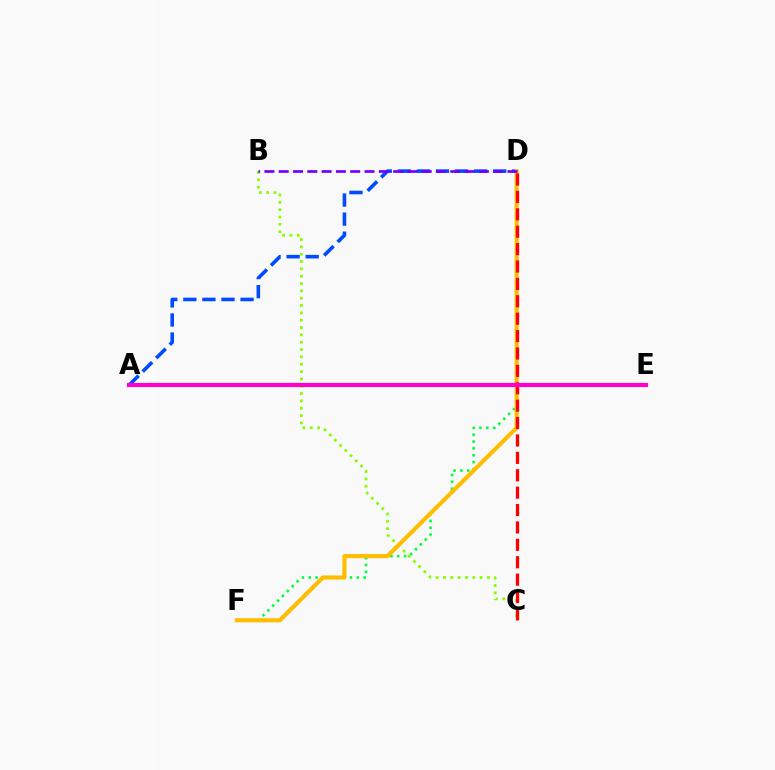{('D', 'F'): [{'color': '#00ff39', 'line_style': 'dotted', 'thickness': 1.87}, {'color': '#ffbd00', 'line_style': 'solid', 'thickness': 2.97}], ('A', 'E'): [{'color': '#00fff6', 'line_style': 'solid', 'thickness': 1.63}, {'color': '#ff00cf', 'line_style': 'solid', 'thickness': 2.98}], ('B', 'C'): [{'color': '#84ff00', 'line_style': 'dotted', 'thickness': 1.99}], ('A', 'D'): [{'color': '#004bff', 'line_style': 'dashed', 'thickness': 2.59}], ('C', 'D'): [{'color': '#ff0000', 'line_style': 'dashed', 'thickness': 2.36}], ('B', 'D'): [{'color': '#7200ff', 'line_style': 'dashed', 'thickness': 1.94}]}